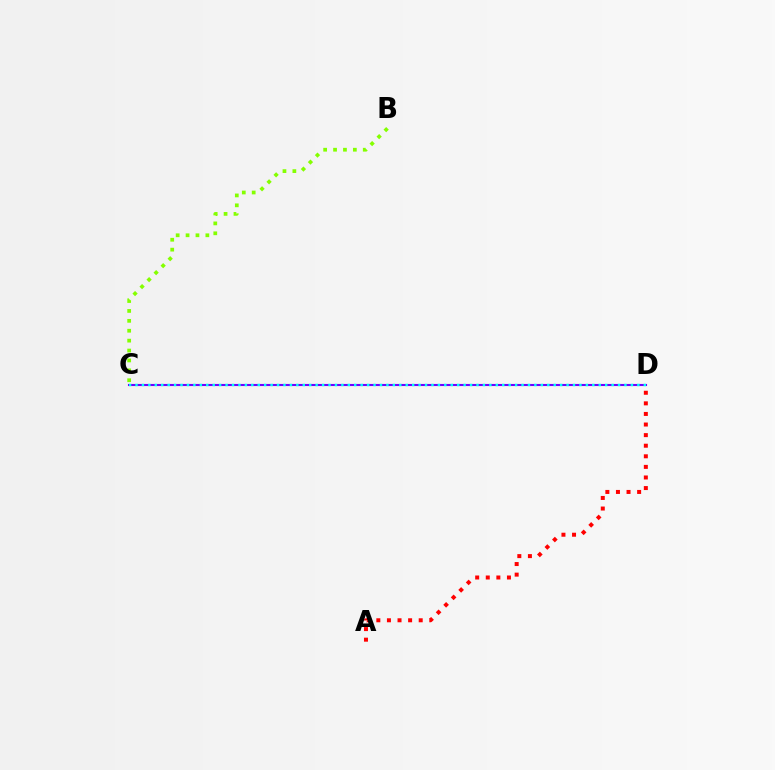{('B', 'C'): [{'color': '#84ff00', 'line_style': 'dotted', 'thickness': 2.69}], ('C', 'D'): [{'color': '#7200ff', 'line_style': 'solid', 'thickness': 1.51}, {'color': '#00fff6', 'line_style': 'dotted', 'thickness': 1.75}], ('A', 'D'): [{'color': '#ff0000', 'line_style': 'dotted', 'thickness': 2.88}]}